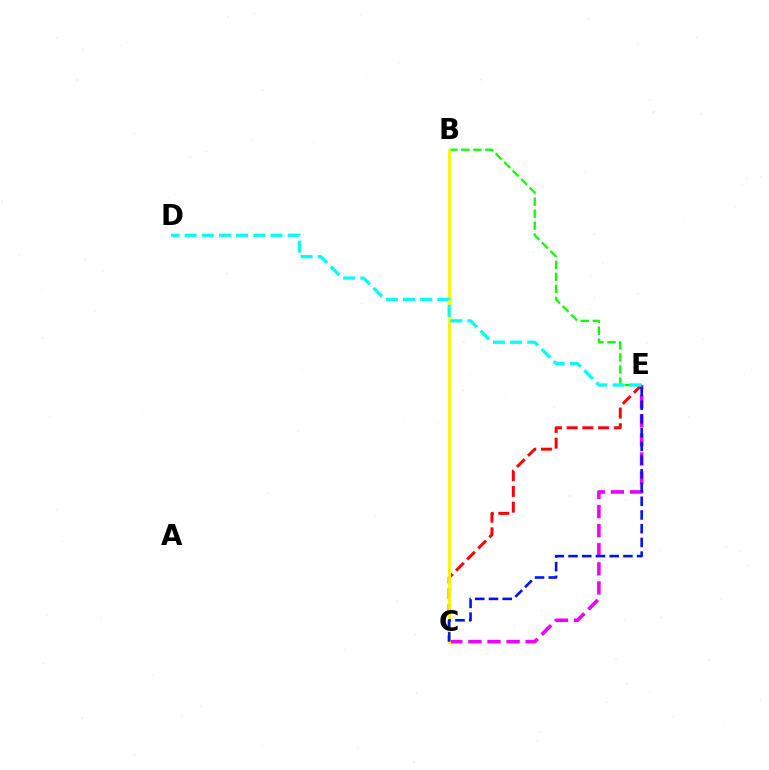{('B', 'E'): [{'color': '#08ff00', 'line_style': 'dashed', 'thickness': 1.63}], ('C', 'E'): [{'color': '#ee00ff', 'line_style': 'dashed', 'thickness': 2.59}, {'color': '#ff0000', 'line_style': 'dashed', 'thickness': 2.13}, {'color': '#0010ff', 'line_style': 'dashed', 'thickness': 1.86}], ('B', 'C'): [{'color': '#fcf500', 'line_style': 'solid', 'thickness': 2.03}], ('D', 'E'): [{'color': '#00fff6', 'line_style': 'dashed', 'thickness': 2.33}]}